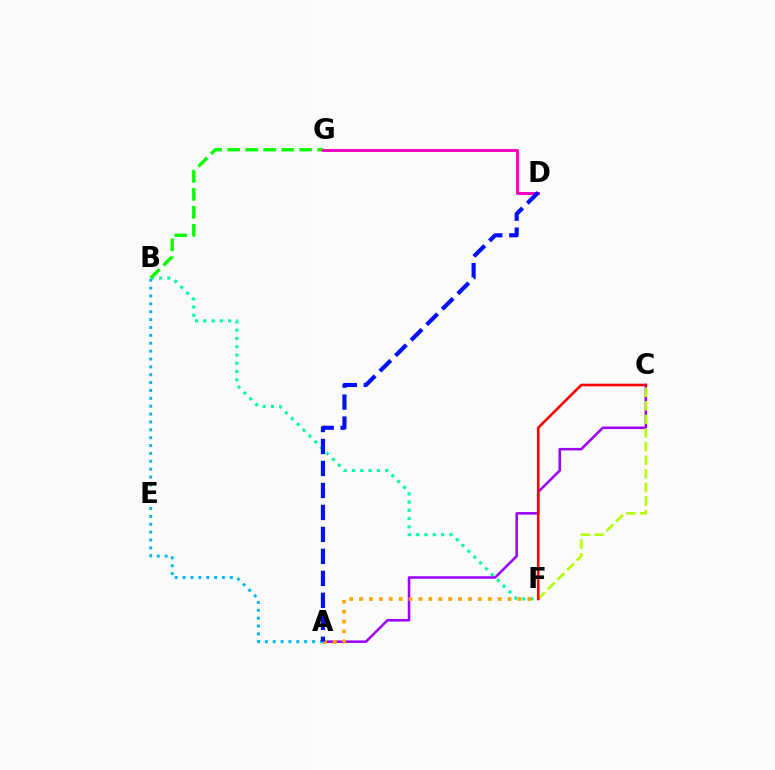{('B', 'F'): [{'color': '#00ff9d', 'line_style': 'dotted', 'thickness': 2.25}], ('A', 'C'): [{'color': '#9b00ff', 'line_style': 'solid', 'thickness': 1.81}], ('C', 'F'): [{'color': '#b3ff00', 'line_style': 'dashed', 'thickness': 1.85}, {'color': '#ff0000', 'line_style': 'solid', 'thickness': 1.87}], ('B', 'G'): [{'color': '#08ff00', 'line_style': 'dashed', 'thickness': 2.44}], ('D', 'G'): [{'color': '#ff00bd', 'line_style': 'solid', 'thickness': 2.09}], ('A', 'F'): [{'color': '#ffa500', 'line_style': 'dotted', 'thickness': 2.69}], ('A', 'B'): [{'color': '#00b5ff', 'line_style': 'dotted', 'thickness': 2.14}], ('A', 'D'): [{'color': '#0010ff', 'line_style': 'dashed', 'thickness': 2.99}]}